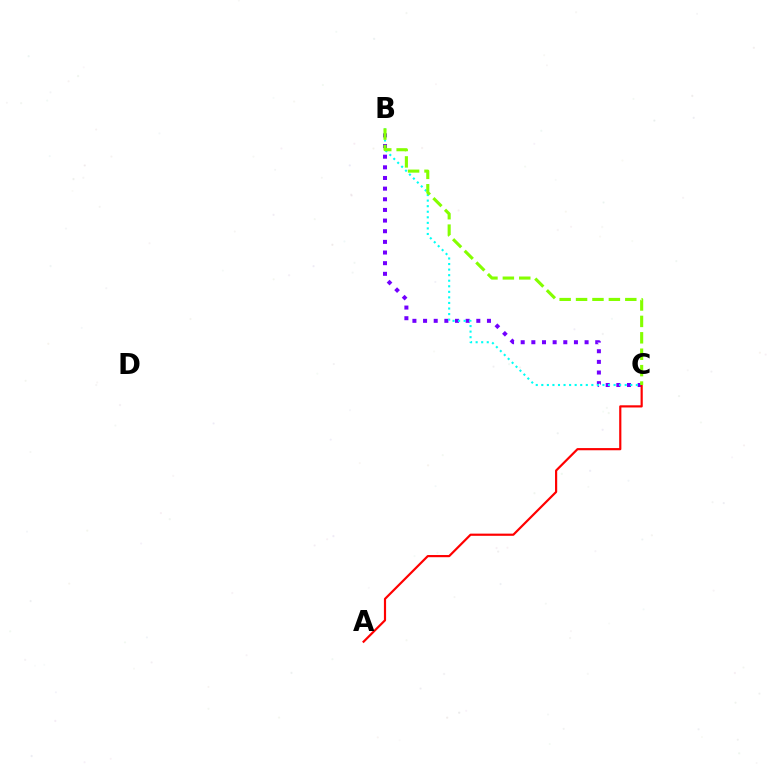{('B', 'C'): [{'color': '#7200ff', 'line_style': 'dotted', 'thickness': 2.89}, {'color': '#00fff6', 'line_style': 'dotted', 'thickness': 1.51}, {'color': '#84ff00', 'line_style': 'dashed', 'thickness': 2.23}], ('A', 'C'): [{'color': '#ff0000', 'line_style': 'solid', 'thickness': 1.57}]}